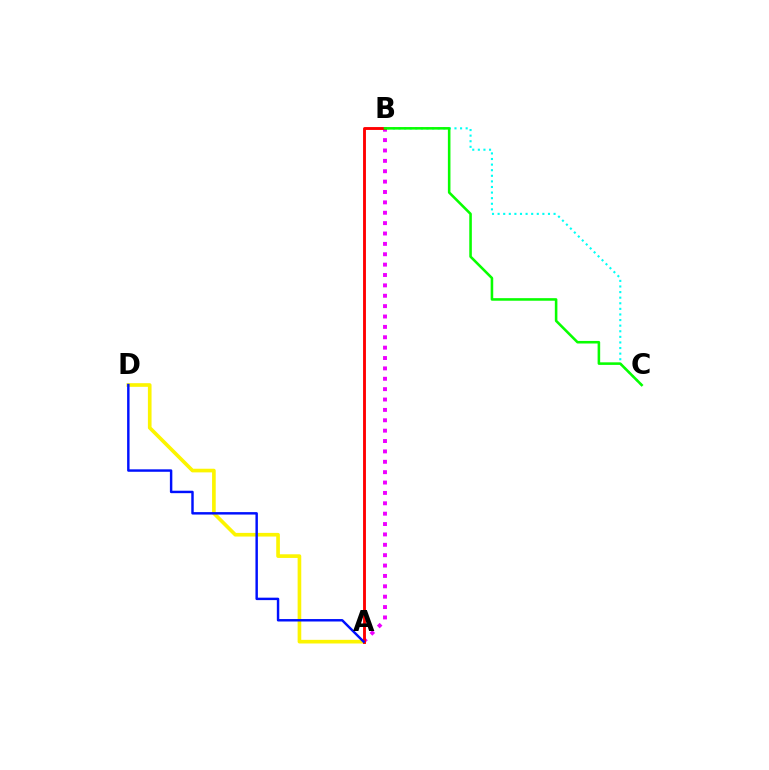{('A', 'D'): [{'color': '#fcf500', 'line_style': 'solid', 'thickness': 2.62}, {'color': '#0010ff', 'line_style': 'solid', 'thickness': 1.76}], ('A', 'B'): [{'color': '#ee00ff', 'line_style': 'dotted', 'thickness': 2.82}, {'color': '#ff0000', 'line_style': 'solid', 'thickness': 2.07}], ('B', 'C'): [{'color': '#00fff6', 'line_style': 'dotted', 'thickness': 1.52}, {'color': '#08ff00', 'line_style': 'solid', 'thickness': 1.85}]}